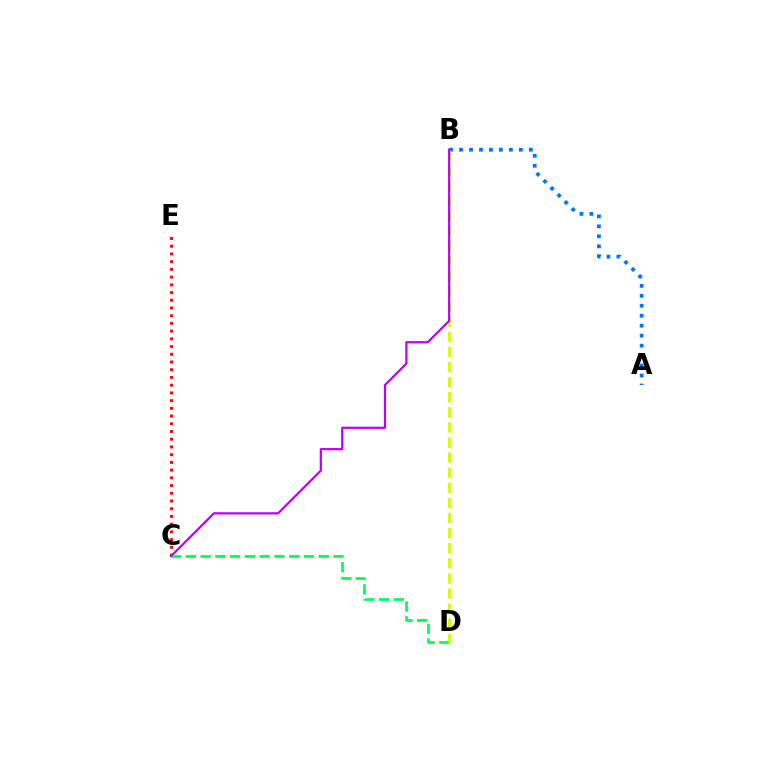{('C', 'E'): [{'color': '#ff0000', 'line_style': 'dotted', 'thickness': 2.1}], ('A', 'B'): [{'color': '#0074ff', 'line_style': 'dotted', 'thickness': 2.71}], ('C', 'D'): [{'color': '#00ff5c', 'line_style': 'dashed', 'thickness': 2.01}], ('B', 'D'): [{'color': '#d1ff00', 'line_style': 'dashed', 'thickness': 2.05}], ('B', 'C'): [{'color': '#b900ff', 'line_style': 'solid', 'thickness': 1.59}]}